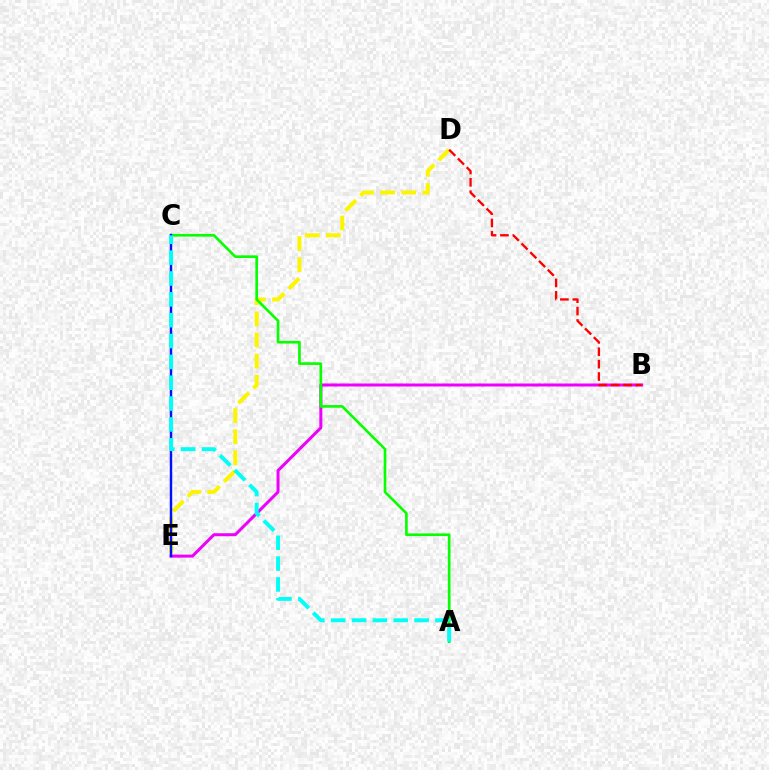{('B', 'E'): [{'color': '#ee00ff', 'line_style': 'solid', 'thickness': 2.17}], ('D', 'E'): [{'color': '#fcf500', 'line_style': 'dashed', 'thickness': 2.87}], ('A', 'C'): [{'color': '#08ff00', 'line_style': 'solid', 'thickness': 1.9}, {'color': '#00fff6', 'line_style': 'dashed', 'thickness': 2.83}], ('C', 'E'): [{'color': '#0010ff', 'line_style': 'solid', 'thickness': 1.75}], ('B', 'D'): [{'color': '#ff0000', 'line_style': 'dashed', 'thickness': 1.68}]}